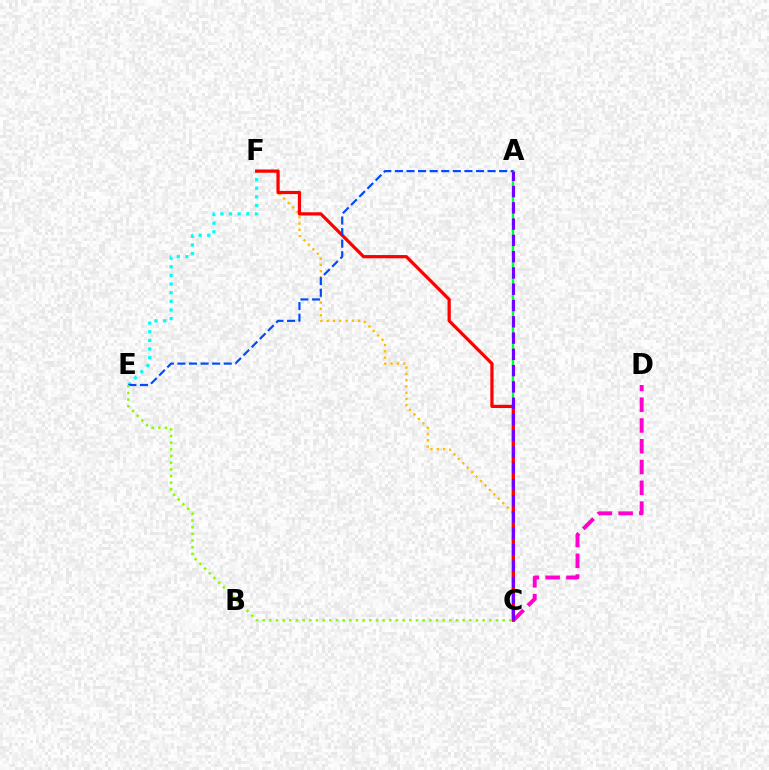{('C', 'F'): [{'color': '#ffbd00', 'line_style': 'dotted', 'thickness': 1.7}, {'color': '#ff0000', 'line_style': 'solid', 'thickness': 2.32}], ('A', 'C'): [{'color': '#00ff39', 'line_style': 'solid', 'thickness': 1.74}, {'color': '#7200ff', 'line_style': 'dashed', 'thickness': 2.21}], ('E', 'F'): [{'color': '#00fff6', 'line_style': 'dotted', 'thickness': 2.35}], ('C', 'D'): [{'color': '#ff00cf', 'line_style': 'dashed', 'thickness': 2.82}], ('A', 'E'): [{'color': '#004bff', 'line_style': 'dashed', 'thickness': 1.57}], ('C', 'E'): [{'color': '#84ff00', 'line_style': 'dotted', 'thickness': 1.81}]}